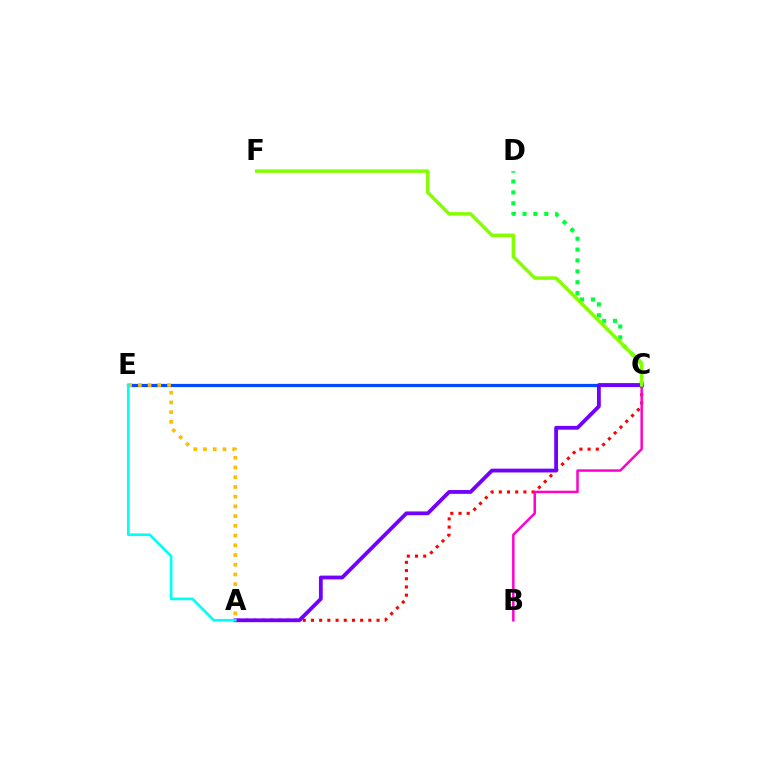{('A', 'C'): [{'color': '#ff0000', 'line_style': 'dotted', 'thickness': 2.23}, {'color': '#7200ff', 'line_style': 'solid', 'thickness': 2.74}], ('C', 'E'): [{'color': '#004bff', 'line_style': 'solid', 'thickness': 2.32}], ('C', 'D'): [{'color': '#00ff39', 'line_style': 'dotted', 'thickness': 2.96}], ('B', 'C'): [{'color': '#ff00cf', 'line_style': 'solid', 'thickness': 1.79}], ('C', 'F'): [{'color': '#84ff00', 'line_style': 'solid', 'thickness': 2.5}], ('A', 'E'): [{'color': '#ffbd00', 'line_style': 'dotted', 'thickness': 2.64}, {'color': '#00fff6', 'line_style': 'solid', 'thickness': 1.93}]}